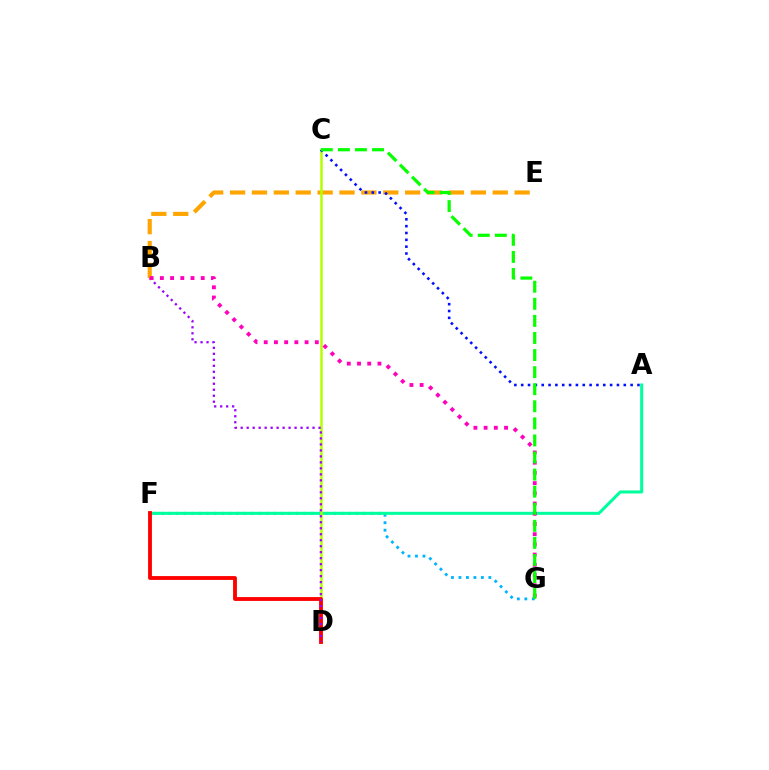{('F', 'G'): [{'color': '#00b5ff', 'line_style': 'dotted', 'thickness': 2.03}], ('B', 'E'): [{'color': '#ffa500', 'line_style': 'dashed', 'thickness': 2.97}], ('A', 'F'): [{'color': '#00ff9d', 'line_style': 'solid', 'thickness': 2.19}], ('C', 'D'): [{'color': '#b3ff00', 'line_style': 'solid', 'thickness': 1.8}], ('D', 'F'): [{'color': '#ff0000', 'line_style': 'solid', 'thickness': 2.76}], ('A', 'C'): [{'color': '#0010ff', 'line_style': 'dotted', 'thickness': 1.86}], ('B', 'D'): [{'color': '#9b00ff', 'line_style': 'dotted', 'thickness': 1.63}], ('B', 'G'): [{'color': '#ff00bd', 'line_style': 'dotted', 'thickness': 2.77}], ('C', 'G'): [{'color': '#08ff00', 'line_style': 'dashed', 'thickness': 2.32}]}